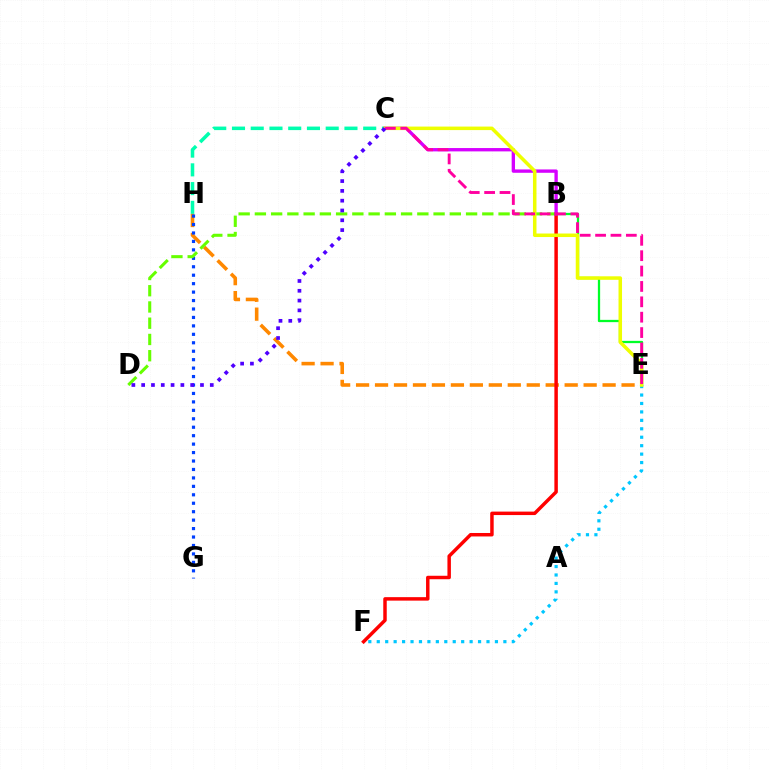{('C', 'H'): [{'color': '#00ffaf', 'line_style': 'dashed', 'thickness': 2.55}], ('E', 'H'): [{'color': '#ff8800', 'line_style': 'dashed', 'thickness': 2.58}], ('G', 'H'): [{'color': '#003fff', 'line_style': 'dotted', 'thickness': 2.29}], ('B', 'D'): [{'color': '#66ff00', 'line_style': 'dashed', 'thickness': 2.21}], ('B', 'F'): [{'color': '#ff0000', 'line_style': 'solid', 'thickness': 2.5}], ('B', 'E'): [{'color': '#00ff27', 'line_style': 'solid', 'thickness': 1.64}], ('B', 'C'): [{'color': '#d600ff', 'line_style': 'solid', 'thickness': 2.4}], ('E', 'F'): [{'color': '#00c7ff', 'line_style': 'dotted', 'thickness': 2.29}], ('C', 'E'): [{'color': '#eeff00', 'line_style': 'solid', 'thickness': 2.53}, {'color': '#ff00a0', 'line_style': 'dashed', 'thickness': 2.09}], ('C', 'D'): [{'color': '#4f00ff', 'line_style': 'dotted', 'thickness': 2.66}]}